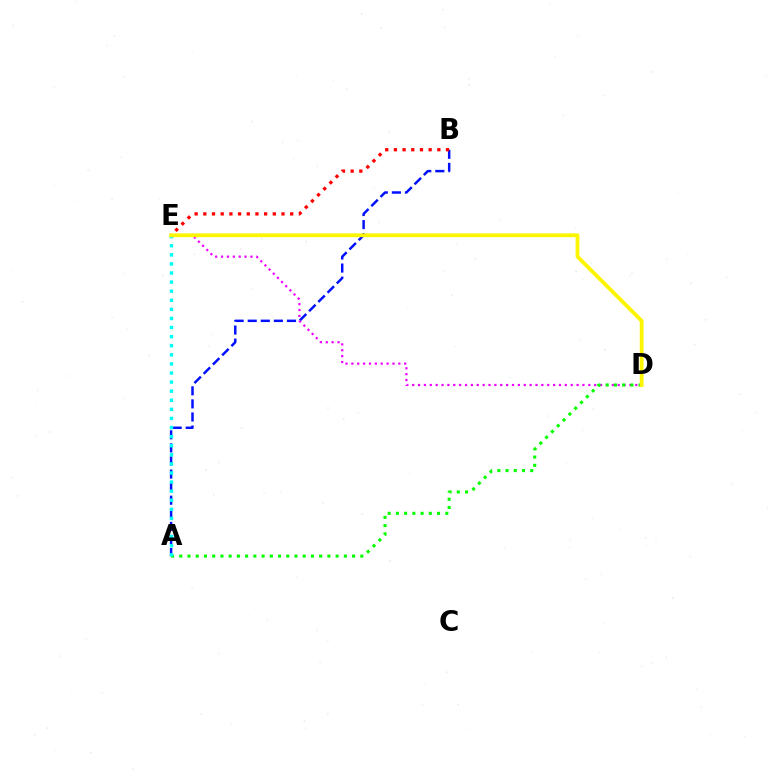{('A', 'B'): [{'color': '#0010ff', 'line_style': 'dashed', 'thickness': 1.78}], ('D', 'E'): [{'color': '#ee00ff', 'line_style': 'dotted', 'thickness': 1.6}, {'color': '#fcf500', 'line_style': 'solid', 'thickness': 2.74}], ('B', 'E'): [{'color': '#ff0000', 'line_style': 'dotted', 'thickness': 2.36}], ('A', 'D'): [{'color': '#08ff00', 'line_style': 'dotted', 'thickness': 2.24}], ('A', 'E'): [{'color': '#00fff6', 'line_style': 'dotted', 'thickness': 2.47}]}